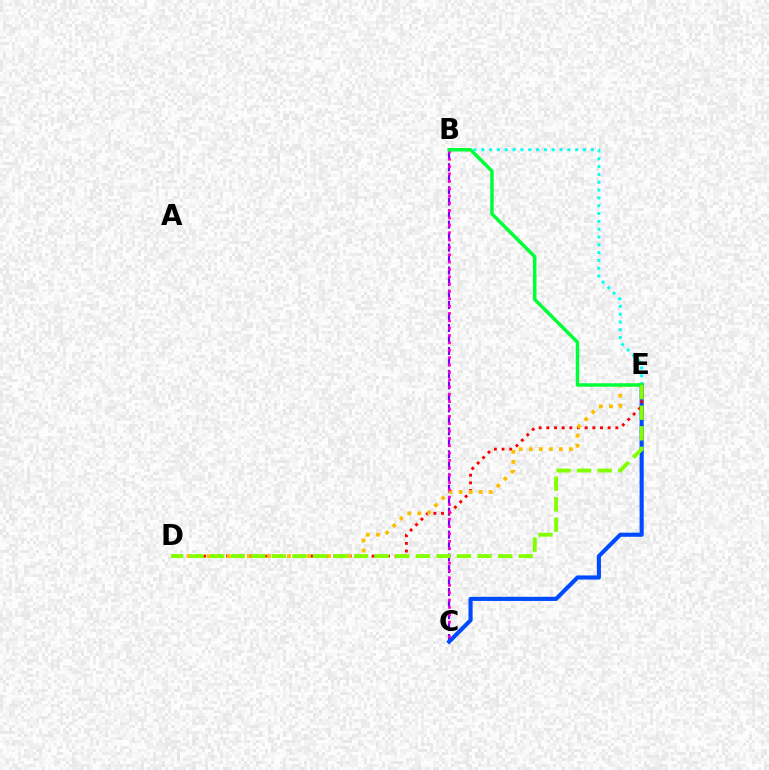{('B', 'C'): [{'color': '#7200ff', 'line_style': 'dashed', 'thickness': 1.56}, {'color': '#ff00cf', 'line_style': 'dotted', 'thickness': 2.0}], ('C', 'E'): [{'color': '#004bff', 'line_style': 'solid', 'thickness': 2.96}], ('B', 'E'): [{'color': '#00fff6', 'line_style': 'dotted', 'thickness': 2.12}, {'color': '#00ff39', 'line_style': 'solid', 'thickness': 2.5}], ('D', 'E'): [{'color': '#ff0000', 'line_style': 'dotted', 'thickness': 2.08}, {'color': '#ffbd00', 'line_style': 'dotted', 'thickness': 2.73}, {'color': '#84ff00', 'line_style': 'dashed', 'thickness': 2.79}]}